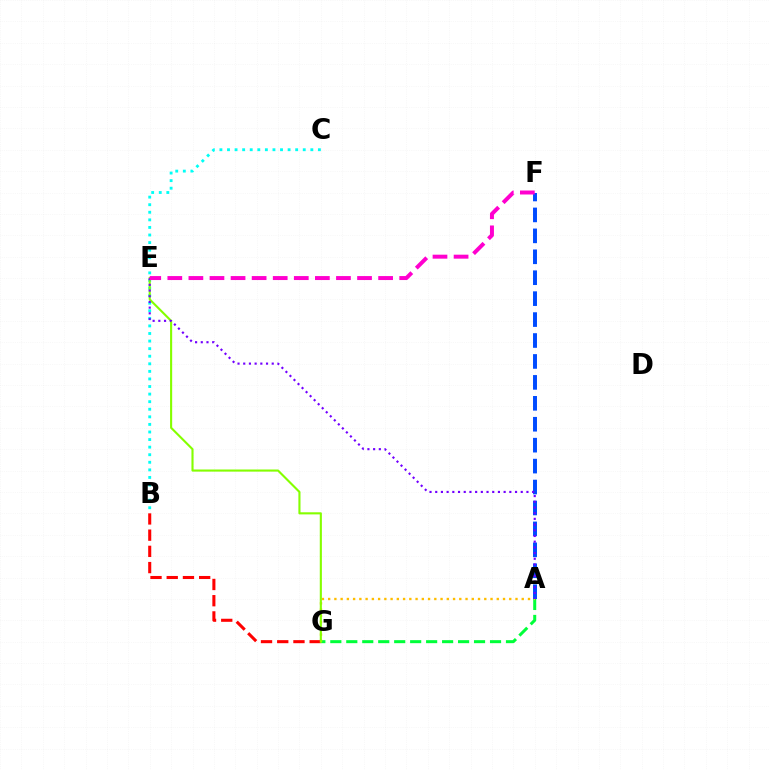{('B', 'C'): [{'color': '#00fff6', 'line_style': 'dotted', 'thickness': 2.06}], ('A', 'G'): [{'color': '#00ff39', 'line_style': 'dashed', 'thickness': 2.17}, {'color': '#ffbd00', 'line_style': 'dotted', 'thickness': 1.7}], ('B', 'G'): [{'color': '#ff0000', 'line_style': 'dashed', 'thickness': 2.2}], ('A', 'F'): [{'color': '#004bff', 'line_style': 'dashed', 'thickness': 2.84}], ('E', 'G'): [{'color': '#84ff00', 'line_style': 'solid', 'thickness': 1.52}], ('A', 'E'): [{'color': '#7200ff', 'line_style': 'dotted', 'thickness': 1.55}], ('E', 'F'): [{'color': '#ff00cf', 'line_style': 'dashed', 'thickness': 2.86}]}